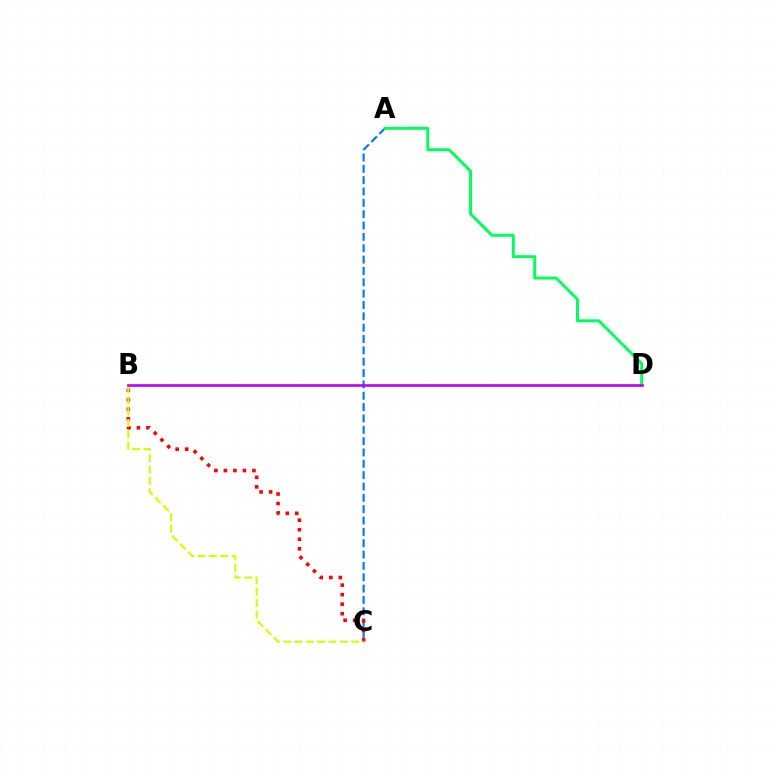{('A', 'C'): [{'color': '#0074ff', 'line_style': 'dashed', 'thickness': 1.54}], ('B', 'C'): [{'color': '#ff0000', 'line_style': 'dotted', 'thickness': 2.59}, {'color': '#d1ff00', 'line_style': 'dashed', 'thickness': 1.54}], ('A', 'D'): [{'color': '#00ff5c', 'line_style': 'solid', 'thickness': 2.13}], ('B', 'D'): [{'color': '#b900ff', 'line_style': 'solid', 'thickness': 1.9}]}